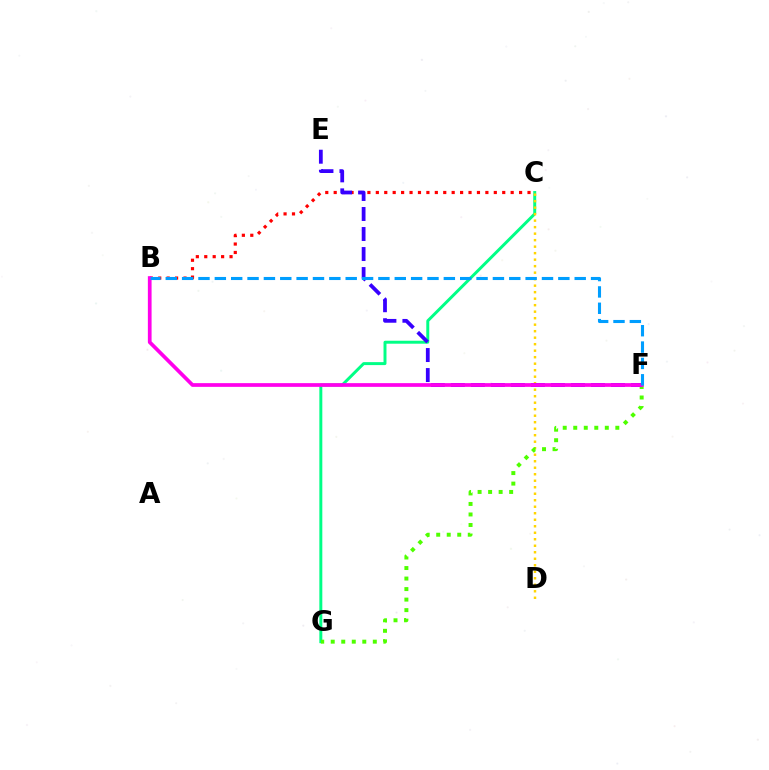{('C', 'G'): [{'color': '#00ff86', 'line_style': 'solid', 'thickness': 2.13}], ('B', 'C'): [{'color': '#ff0000', 'line_style': 'dotted', 'thickness': 2.29}], ('C', 'D'): [{'color': '#ffd500', 'line_style': 'dotted', 'thickness': 1.77}], ('F', 'G'): [{'color': '#4fff00', 'line_style': 'dotted', 'thickness': 2.86}], ('E', 'F'): [{'color': '#3700ff', 'line_style': 'dashed', 'thickness': 2.72}], ('B', 'F'): [{'color': '#ff00ed', 'line_style': 'solid', 'thickness': 2.68}, {'color': '#009eff', 'line_style': 'dashed', 'thickness': 2.22}]}